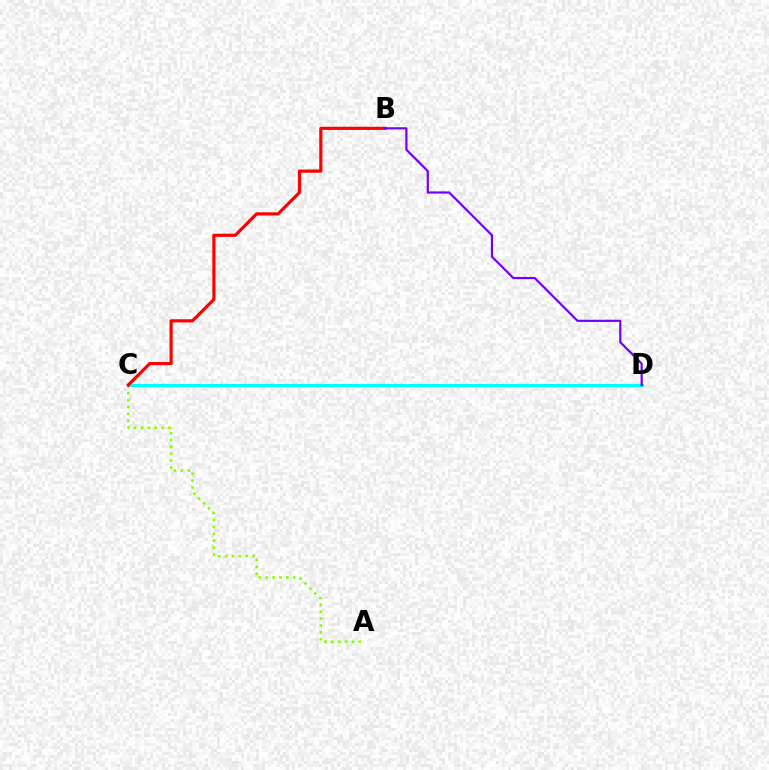{('A', 'C'): [{'color': '#84ff00', 'line_style': 'dotted', 'thickness': 1.87}], ('C', 'D'): [{'color': '#00fff6', 'line_style': 'solid', 'thickness': 2.17}], ('B', 'C'): [{'color': '#ff0000', 'line_style': 'solid', 'thickness': 2.28}], ('B', 'D'): [{'color': '#7200ff', 'line_style': 'solid', 'thickness': 1.57}]}